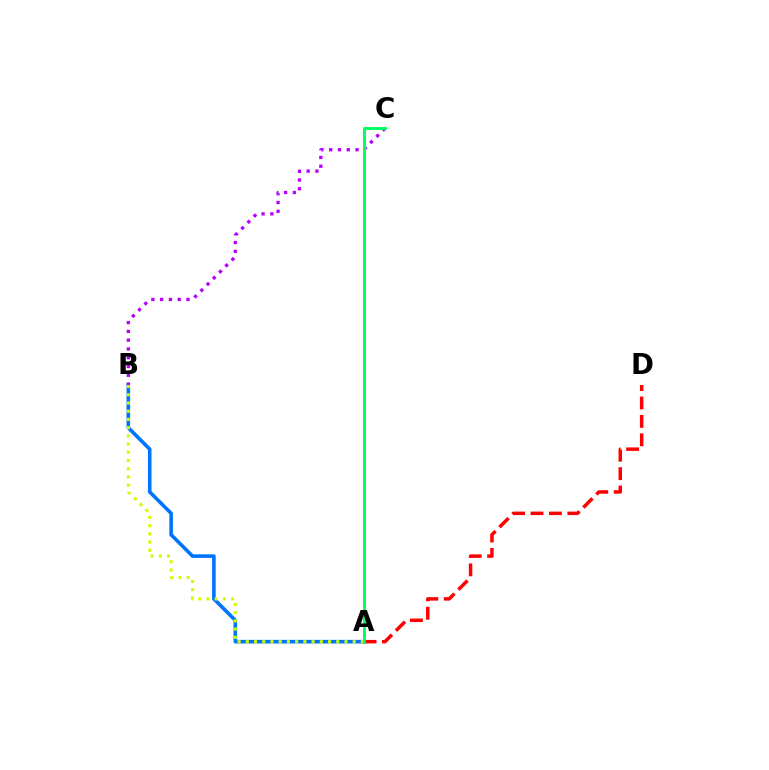{('A', 'B'): [{'color': '#0074ff', 'line_style': 'solid', 'thickness': 2.59}, {'color': '#d1ff00', 'line_style': 'dotted', 'thickness': 2.23}], ('B', 'C'): [{'color': '#b900ff', 'line_style': 'dotted', 'thickness': 2.39}], ('A', 'D'): [{'color': '#ff0000', 'line_style': 'dashed', 'thickness': 2.5}], ('A', 'C'): [{'color': '#00ff5c', 'line_style': 'solid', 'thickness': 2.1}]}